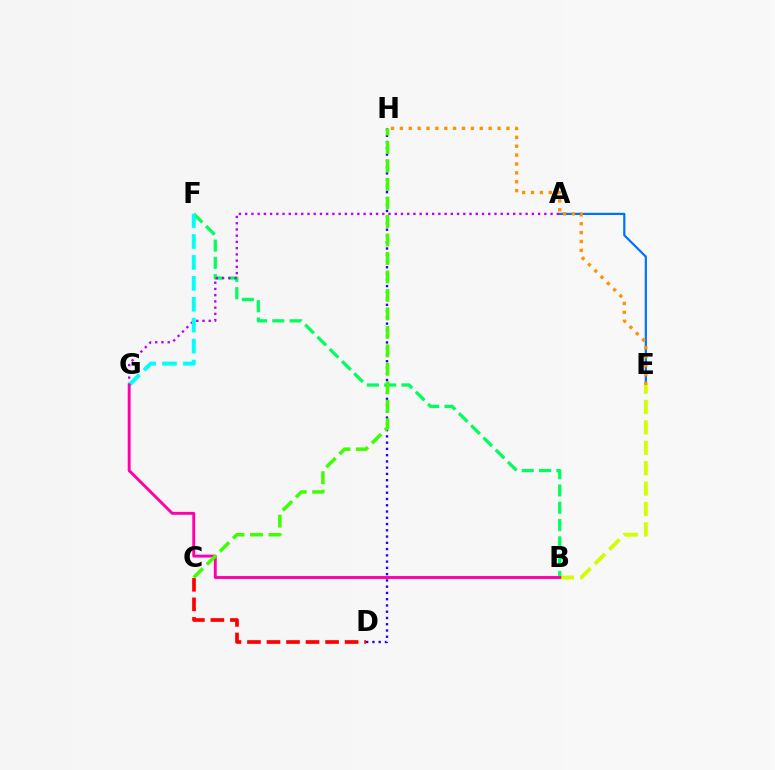{('C', 'D'): [{'color': '#ff0000', 'line_style': 'dashed', 'thickness': 2.65}], ('A', 'E'): [{'color': '#0074ff', 'line_style': 'solid', 'thickness': 1.6}], ('B', 'E'): [{'color': '#d1ff00', 'line_style': 'dashed', 'thickness': 2.77}], ('B', 'F'): [{'color': '#00ff5c', 'line_style': 'dashed', 'thickness': 2.35}], ('A', 'G'): [{'color': '#b900ff', 'line_style': 'dotted', 'thickness': 1.69}], ('F', 'G'): [{'color': '#00fff6', 'line_style': 'dashed', 'thickness': 2.84}], ('D', 'H'): [{'color': '#2500ff', 'line_style': 'dotted', 'thickness': 1.7}], ('B', 'G'): [{'color': '#ff00ac', 'line_style': 'solid', 'thickness': 2.1}], ('E', 'H'): [{'color': '#ff9400', 'line_style': 'dotted', 'thickness': 2.41}], ('C', 'H'): [{'color': '#3dff00', 'line_style': 'dashed', 'thickness': 2.51}]}